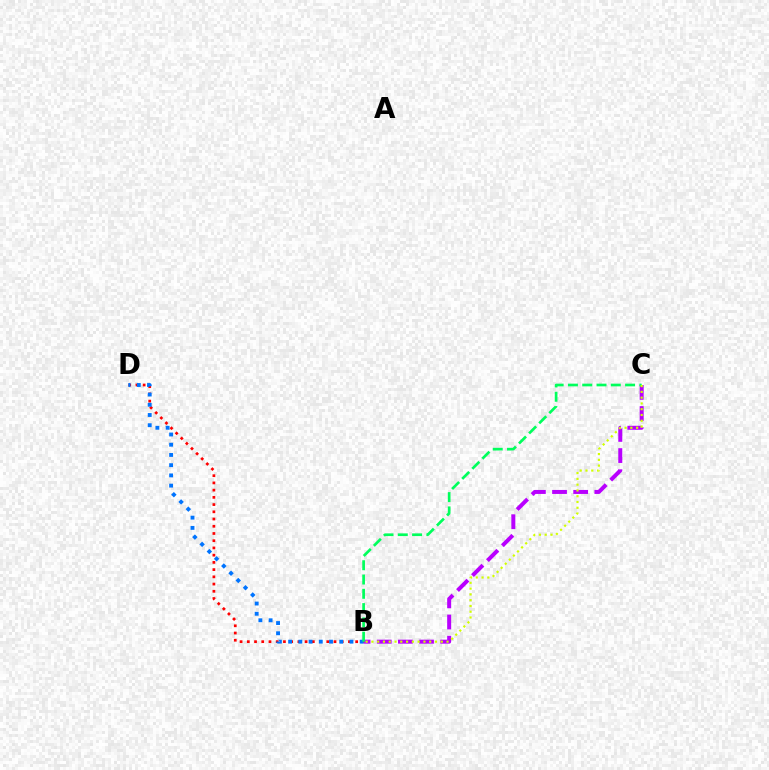{('B', 'C'): [{'color': '#b900ff', 'line_style': 'dashed', 'thickness': 2.87}, {'color': '#00ff5c', 'line_style': 'dashed', 'thickness': 1.94}, {'color': '#d1ff00', 'line_style': 'dotted', 'thickness': 1.57}], ('B', 'D'): [{'color': '#ff0000', 'line_style': 'dotted', 'thickness': 1.96}, {'color': '#0074ff', 'line_style': 'dotted', 'thickness': 2.78}]}